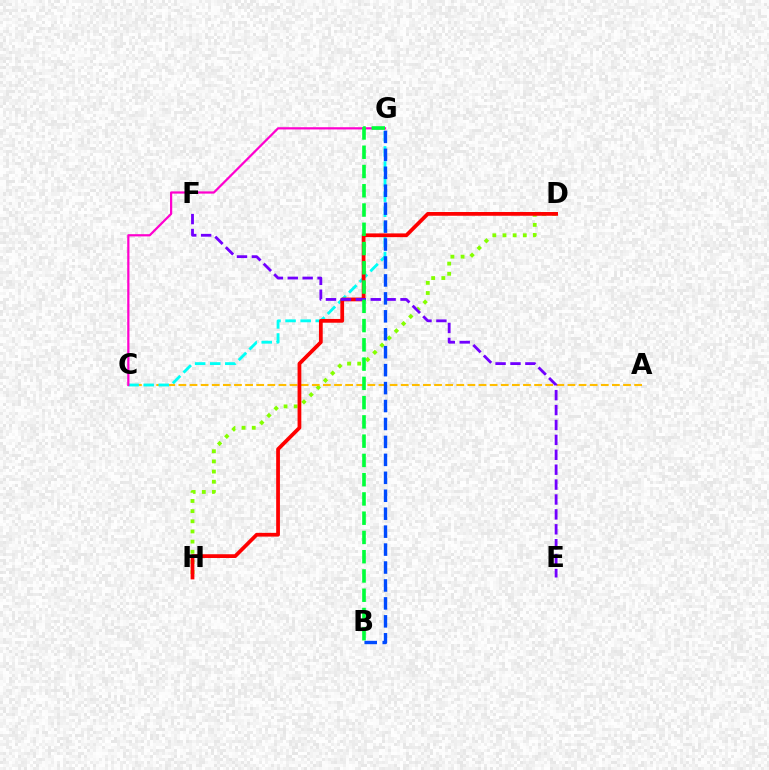{('D', 'H'): [{'color': '#84ff00', 'line_style': 'dotted', 'thickness': 2.76}, {'color': '#ff0000', 'line_style': 'solid', 'thickness': 2.7}], ('A', 'C'): [{'color': '#ffbd00', 'line_style': 'dashed', 'thickness': 1.51}], ('C', 'G'): [{'color': '#00fff6', 'line_style': 'dashed', 'thickness': 2.05}, {'color': '#ff00cf', 'line_style': 'solid', 'thickness': 1.6}], ('E', 'F'): [{'color': '#7200ff', 'line_style': 'dashed', 'thickness': 2.03}], ('B', 'G'): [{'color': '#004bff', 'line_style': 'dashed', 'thickness': 2.44}, {'color': '#00ff39', 'line_style': 'dashed', 'thickness': 2.62}]}